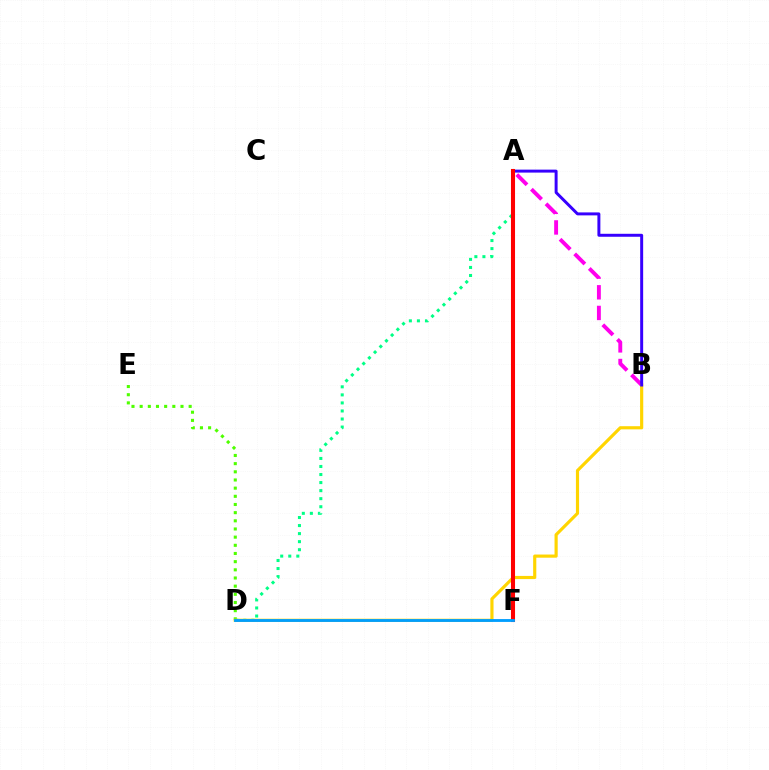{('A', 'B'): [{'color': '#ff00ed', 'line_style': 'dashed', 'thickness': 2.8}, {'color': '#3700ff', 'line_style': 'solid', 'thickness': 2.14}], ('D', 'E'): [{'color': '#4fff00', 'line_style': 'dotted', 'thickness': 2.22}], ('A', 'D'): [{'color': '#00ff86', 'line_style': 'dotted', 'thickness': 2.19}], ('B', 'D'): [{'color': '#ffd500', 'line_style': 'solid', 'thickness': 2.27}], ('A', 'F'): [{'color': '#ff0000', 'line_style': 'solid', 'thickness': 2.93}], ('D', 'F'): [{'color': '#009eff', 'line_style': 'solid', 'thickness': 2.05}]}